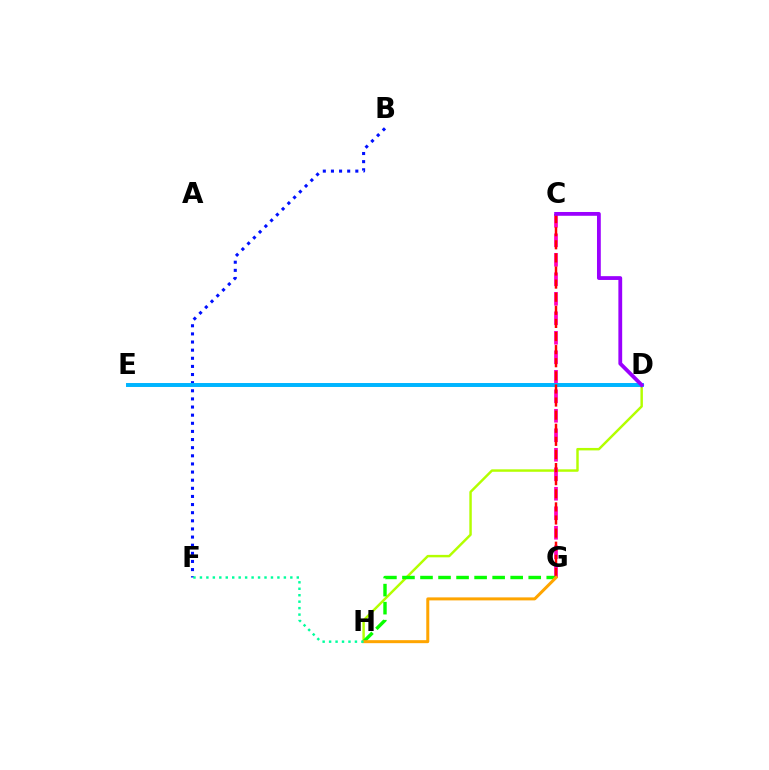{('B', 'F'): [{'color': '#0010ff', 'line_style': 'dotted', 'thickness': 2.21}], ('D', 'H'): [{'color': '#b3ff00', 'line_style': 'solid', 'thickness': 1.77}], ('C', 'G'): [{'color': '#ff00bd', 'line_style': 'dashed', 'thickness': 2.65}, {'color': '#ff0000', 'line_style': 'dashed', 'thickness': 1.78}], ('G', 'H'): [{'color': '#08ff00', 'line_style': 'dashed', 'thickness': 2.45}, {'color': '#ffa500', 'line_style': 'solid', 'thickness': 2.16}], ('D', 'E'): [{'color': '#00b5ff', 'line_style': 'solid', 'thickness': 2.85}], ('C', 'D'): [{'color': '#9b00ff', 'line_style': 'solid', 'thickness': 2.74}], ('F', 'H'): [{'color': '#00ff9d', 'line_style': 'dotted', 'thickness': 1.75}]}